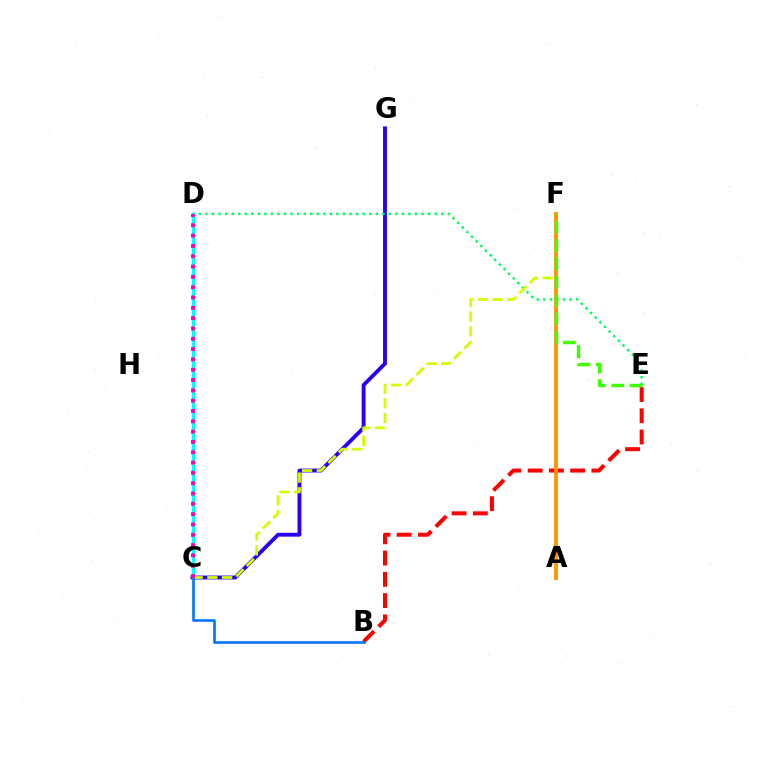{('C', 'G'): [{'color': '#2500ff', 'line_style': 'solid', 'thickness': 2.78}], ('C', 'D'): [{'color': '#b900ff', 'line_style': 'solid', 'thickness': 1.94}, {'color': '#00fff6', 'line_style': 'solid', 'thickness': 2.38}, {'color': '#ff00ac', 'line_style': 'dotted', 'thickness': 2.8}], ('D', 'E'): [{'color': '#00ff5c', 'line_style': 'dotted', 'thickness': 1.78}], ('C', 'F'): [{'color': '#d1ff00', 'line_style': 'dashed', 'thickness': 2.0}], ('B', 'E'): [{'color': '#ff0000', 'line_style': 'dashed', 'thickness': 2.89}], ('A', 'F'): [{'color': '#ff9400', 'line_style': 'solid', 'thickness': 2.75}], ('E', 'F'): [{'color': '#3dff00', 'line_style': 'dashed', 'thickness': 2.49}], ('B', 'C'): [{'color': '#0074ff', 'line_style': 'solid', 'thickness': 1.9}]}